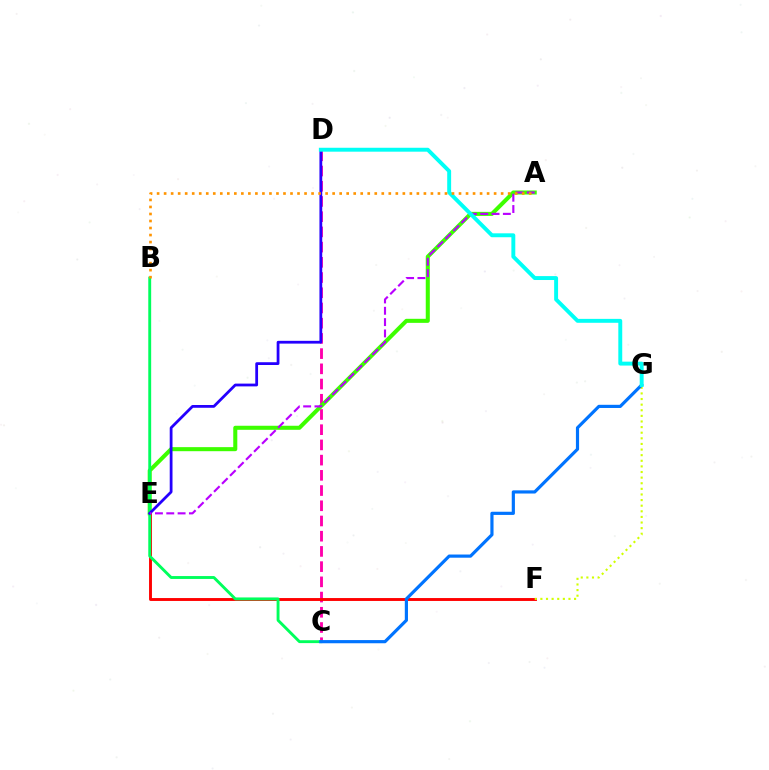{('C', 'D'): [{'color': '#ff00ac', 'line_style': 'dashed', 'thickness': 2.07}], ('A', 'E'): [{'color': '#3dff00', 'line_style': 'solid', 'thickness': 2.92}, {'color': '#b900ff', 'line_style': 'dashed', 'thickness': 1.54}], ('E', 'F'): [{'color': '#ff0000', 'line_style': 'solid', 'thickness': 2.09}], ('B', 'C'): [{'color': '#00ff5c', 'line_style': 'solid', 'thickness': 2.08}], ('F', 'G'): [{'color': '#d1ff00', 'line_style': 'dotted', 'thickness': 1.53}], ('D', 'E'): [{'color': '#2500ff', 'line_style': 'solid', 'thickness': 2.0}], ('C', 'G'): [{'color': '#0074ff', 'line_style': 'solid', 'thickness': 2.29}], ('D', 'G'): [{'color': '#00fff6', 'line_style': 'solid', 'thickness': 2.82}], ('A', 'B'): [{'color': '#ff9400', 'line_style': 'dotted', 'thickness': 1.91}]}